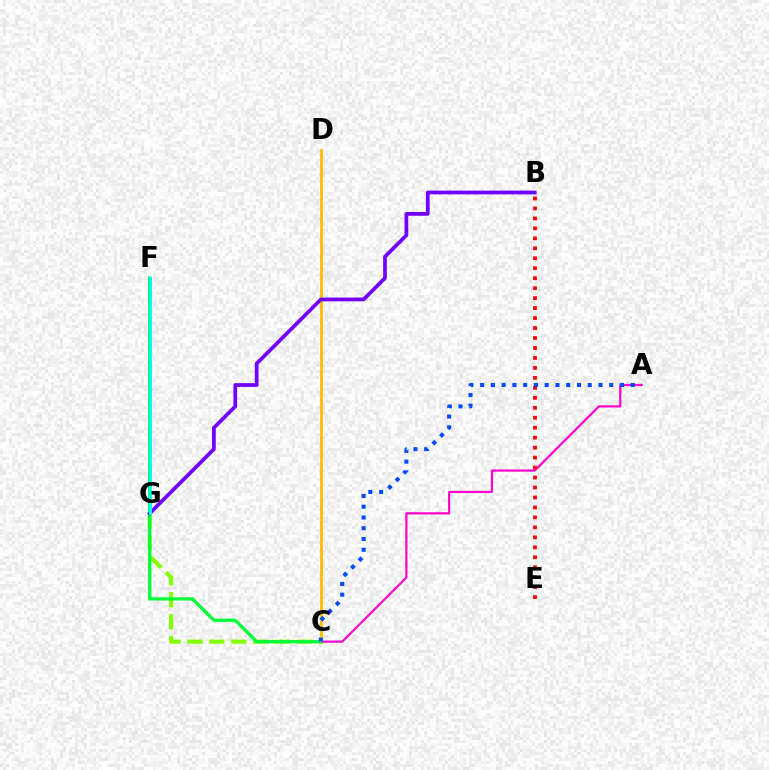{('C', 'G'): [{'color': '#84ff00', 'line_style': 'dashed', 'thickness': 2.98}], ('C', 'D'): [{'color': '#ffbd00', 'line_style': 'solid', 'thickness': 2.01}], ('A', 'C'): [{'color': '#ff00cf', 'line_style': 'solid', 'thickness': 1.57}, {'color': '#004bff', 'line_style': 'dotted', 'thickness': 2.92}], ('C', 'F'): [{'color': '#00ff39', 'line_style': 'solid', 'thickness': 2.35}], ('B', 'G'): [{'color': '#7200ff', 'line_style': 'solid', 'thickness': 2.69}], ('B', 'E'): [{'color': '#ff0000', 'line_style': 'dotted', 'thickness': 2.71}], ('F', 'G'): [{'color': '#00fff6', 'line_style': 'solid', 'thickness': 2.12}]}